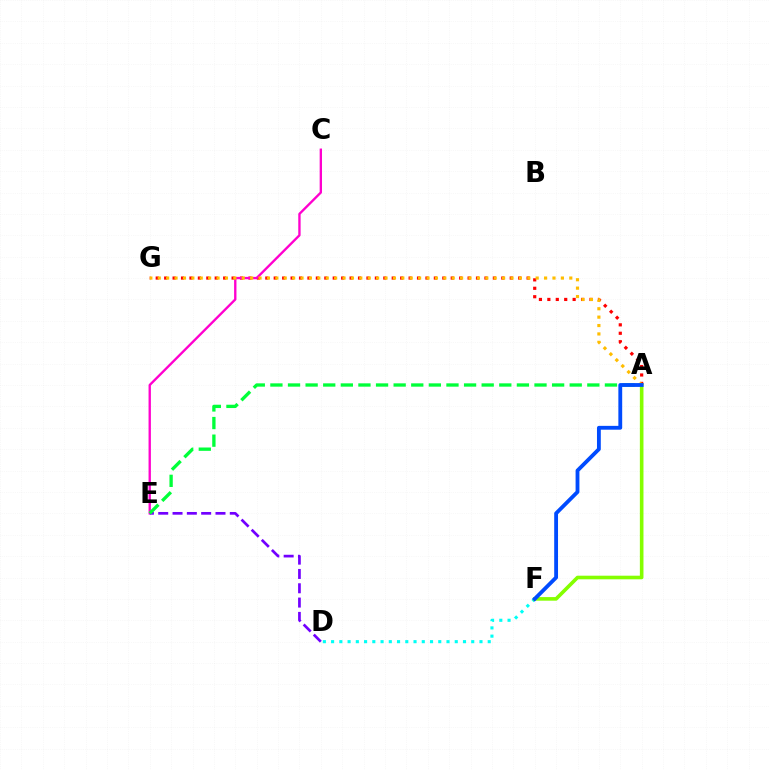{('A', 'G'): [{'color': '#ff0000', 'line_style': 'dotted', 'thickness': 2.29}, {'color': '#ffbd00', 'line_style': 'dotted', 'thickness': 2.28}], ('C', 'E'): [{'color': '#ff00cf', 'line_style': 'solid', 'thickness': 1.69}], ('D', 'E'): [{'color': '#7200ff', 'line_style': 'dashed', 'thickness': 1.94}], ('D', 'F'): [{'color': '#00fff6', 'line_style': 'dotted', 'thickness': 2.24}], ('A', 'E'): [{'color': '#00ff39', 'line_style': 'dashed', 'thickness': 2.39}], ('A', 'F'): [{'color': '#84ff00', 'line_style': 'solid', 'thickness': 2.6}, {'color': '#004bff', 'line_style': 'solid', 'thickness': 2.76}]}